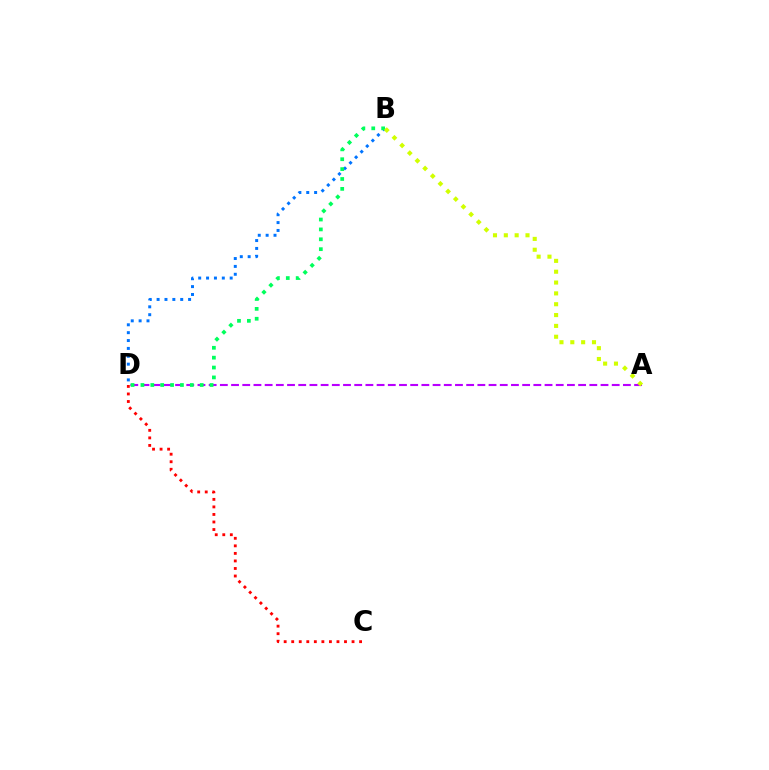{('C', 'D'): [{'color': '#ff0000', 'line_style': 'dotted', 'thickness': 2.05}], ('B', 'D'): [{'color': '#0074ff', 'line_style': 'dotted', 'thickness': 2.14}, {'color': '#00ff5c', 'line_style': 'dotted', 'thickness': 2.68}], ('A', 'D'): [{'color': '#b900ff', 'line_style': 'dashed', 'thickness': 1.52}], ('A', 'B'): [{'color': '#d1ff00', 'line_style': 'dotted', 'thickness': 2.95}]}